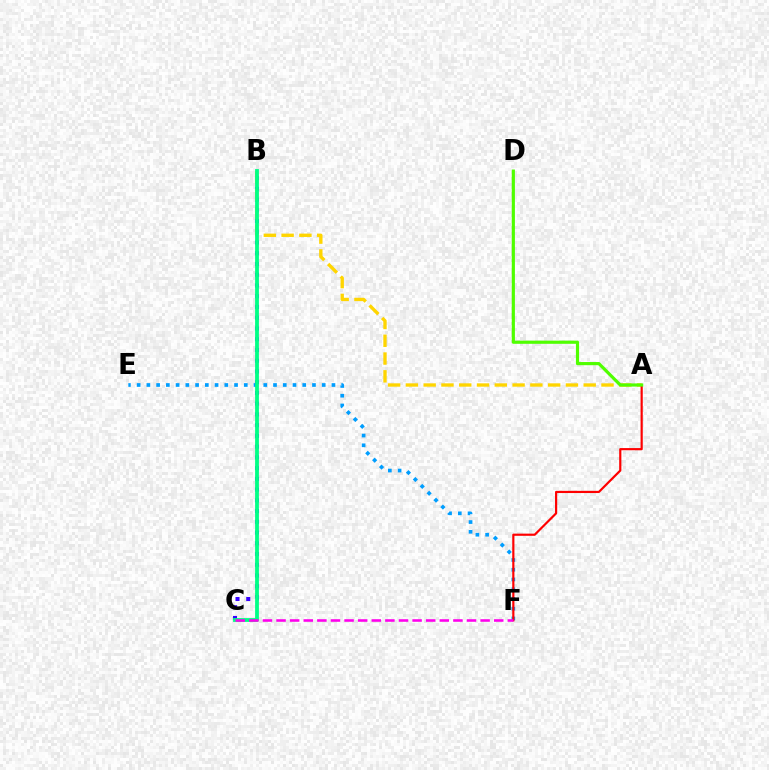{('E', 'F'): [{'color': '#009eff', 'line_style': 'dotted', 'thickness': 2.65}], ('B', 'C'): [{'color': '#3700ff', 'line_style': 'dotted', 'thickness': 2.92}, {'color': '#00ff86', 'line_style': 'solid', 'thickness': 2.74}], ('A', 'B'): [{'color': '#ffd500', 'line_style': 'dashed', 'thickness': 2.42}], ('A', 'F'): [{'color': '#ff0000', 'line_style': 'solid', 'thickness': 1.57}], ('C', 'F'): [{'color': '#ff00ed', 'line_style': 'dashed', 'thickness': 1.85}], ('A', 'D'): [{'color': '#4fff00', 'line_style': 'solid', 'thickness': 2.28}]}